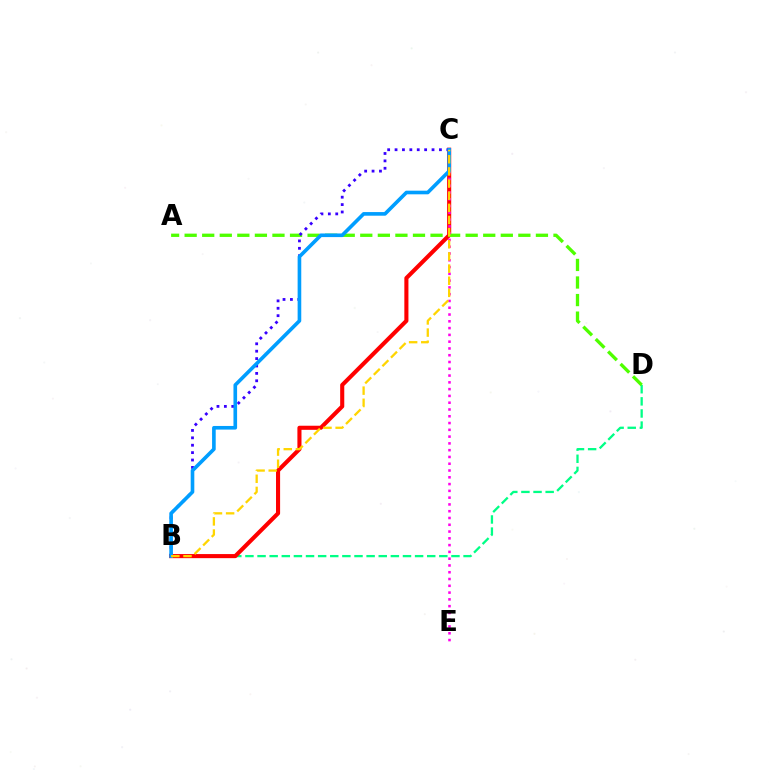{('B', 'D'): [{'color': '#00ff86', 'line_style': 'dashed', 'thickness': 1.65}], ('B', 'C'): [{'color': '#ff0000', 'line_style': 'solid', 'thickness': 2.94}, {'color': '#3700ff', 'line_style': 'dotted', 'thickness': 2.01}, {'color': '#009eff', 'line_style': 'solid', 'thickness': 2.62}, {'color': '#ffd500', 'line_style': 'dashed', 'thickness': 1.65}], ('A', 'D'): [{'color': '#4fff00', 'line_style': 'dashed', 'thickness': 2.39}], ('C', 'E'): [{'color': '#ff00ed', 'line_style': 'dotted', 'thickness': 1.84}]}